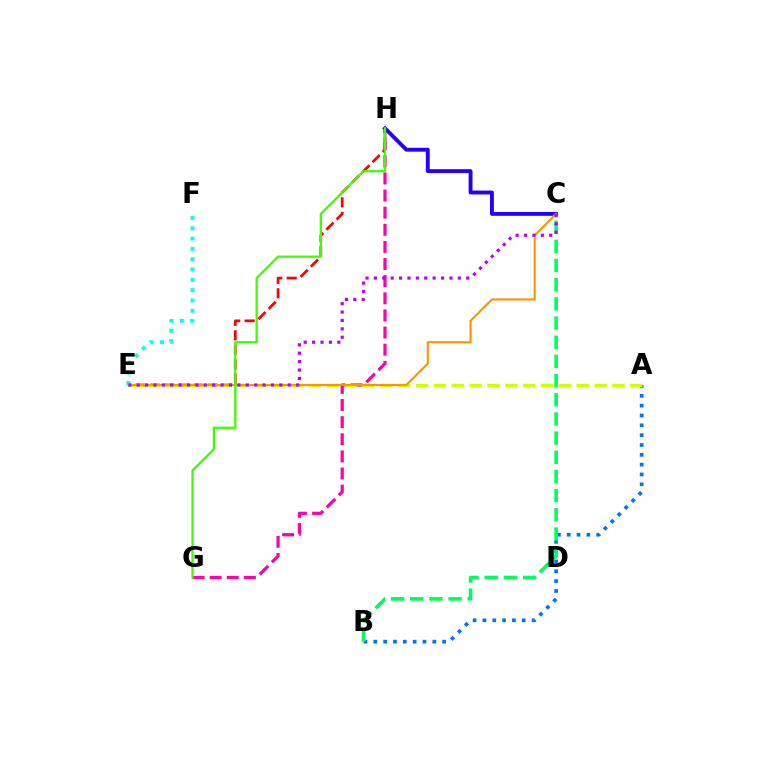{('E', 'H'): [{'color': '#ff0000', 'line_style': 'dashed', 'thickness': 1.96}], ('A', 'B'): [{'color': '#0074ff', 'line_style': 'dotted', 'thickness': 2.67}], ('G', 'H'): [{'color': '#ff00ac', 'line_style': 'dashed', 'thickness': 2.33}, {'color': '#3dff00', 'line_style': 'solid', 'thickness': 1.64}], ('C', 'H'): [{'color': '#2500ff', 'line_style': 'solid', 'thickness': 2.79}], ('B', 'C'): [{'color': '#00ff5c', 'line_style': 'dashed', 'thickness': 2.6}], ('A', 'E'): [{'color': '#d1ff00', 'line_style': 'dashed', 'thickness': 2.42}], ('C', 'E'): [{'color': '#ff9400', 'line_style': 'solid', 'thickness': 1.52}, {'color': '#b900ff', 'line_style': 'dotted', 'thickness': 2.28}], ('E', 'F'): [{'color': '#00fff6', 'line_style': 'dotted', 'thickness': 2.8}]}